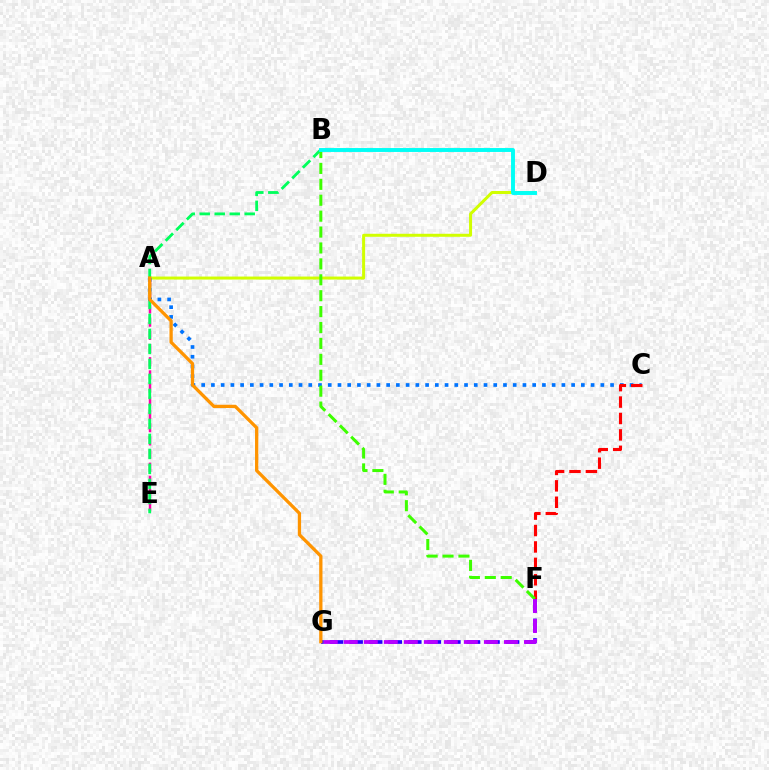{('A', 'E'): [{'color': '#ff00ac', 'line_style': 'dashed', 'thickness': 1.79}], ('A', 'D'): [{'color': '#d1ff00', 'line_style': 'solid', 'thickness': 2.16}], ('B', 'E'): [{'color': '#00ff5c', 'line_style': 'dashed', 'thickness': 2.04}], ('F', 'G'): [{'color': '#2500ff', 'line_style': 'dashed', 'thickness': 2.66}, {'color': '#b900ff', 'line_style': 'dashed', 'thickness': 2.72}], ('A', 'C'): [{'color': '#0074ff', 'line_style': 'dotted', 'thickness': 2.65}], ('A', 'G'): [{'color': '#ff9400', 'line_style': 'solid', 'thickness': 2.36}], ('C', 'F'): [{'color': '#ff0000', 'line_style': 'dashed', 'thickness': 2.23}], ('B', 'F'): [{'color': '#3dff00', 'line_style': 'dashed', 'thickness': 2.16}], ('B', 'D'): [{'color': '#00fff6', 'line_style': 'solid', 'thickness': 2.82}]}